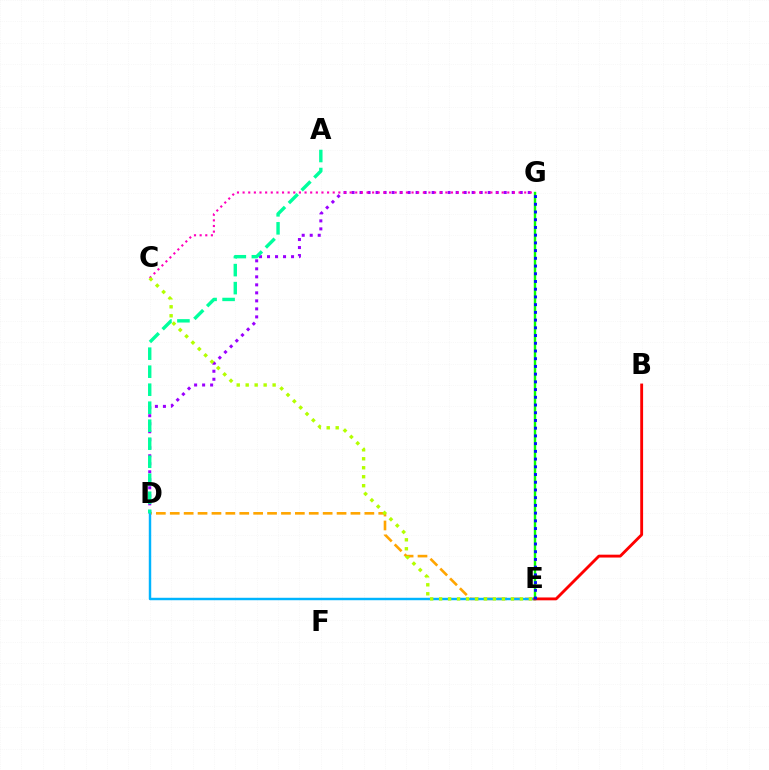{('D', 'G'): [{'color': '#9b00ff', 'line_style': 'dotted', 'thickness': 2.18}], ('C', 'G'): [{'color': '#ff00bd', 'line_style': 'dotted', 'thickness': 1.53}], ('D', 'E'): [{'color': '#ffa500', 'line_style': 'dashed', 'thickness': 1.89}, {'color': '#00b5ff', 'line_style': 'solid', 'thickness': 1.76}], ('E', 'G'): [{'color': '#08ff00', 'line_style': 'solid', 'thickness': 1.74}, {'color': '#0010ff', 'line_style': 'dotted', 'thickness': 2.1}], ('A', 'D'): [{'color': '#00ff9d', 'line_style': 'dashed', 'thickness': 2.45}], ('C', 'E'): [{'color': '#b3ff00', 'line_style': 'dotted', 'thickness': 2.44}], ('B', 'E'): [{'color': '#ff0000', 'line_style': 'solid', 'thickness': 2.06}]}